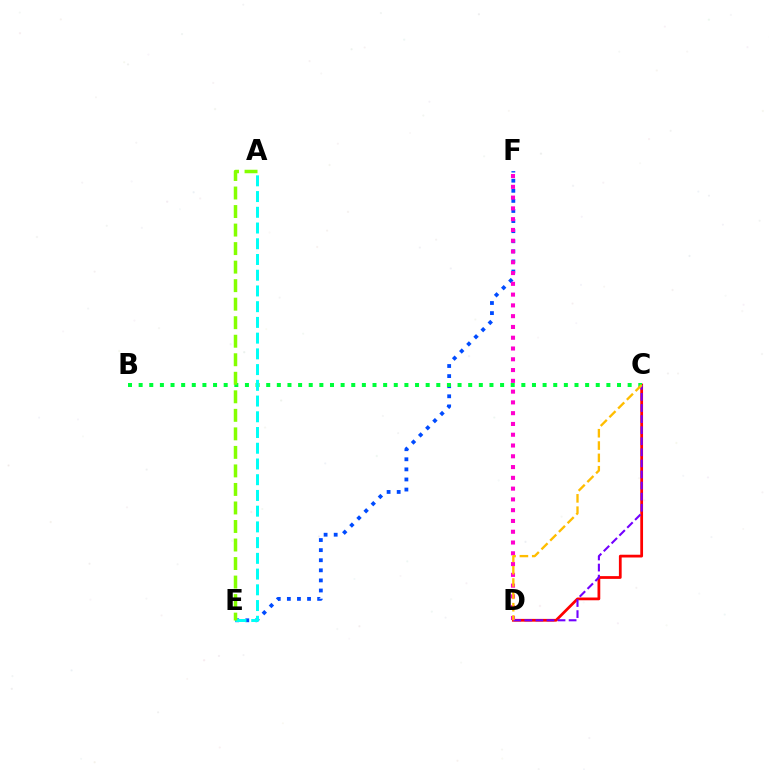{('C', 'D'): [{'color': '#ff0000', 'line_style': 'solid', 'thickness': 1.99}, {'color': '#7200ff', 'line_style': 'dashed', 'thickness': 1.51}, {'color': '#ffbd00', 'line_style': 'dashed', 'thickness': 1.67}], ('E', 'F'): [{'color': '#004bff', 'line_style': 'dotted', 'thickness': 2.74}], ('B', 'C'): [{'color': '#00ff39', 'line_style': 'dotted', 'thickness': 2.89}], ('A', 'E'): [{'color': '#00fff6', 'line_style': 'dashed', 'thickness': 2.14}, {'color': '#84ff00', 'line_style': 'dashed', 'thickness': 2.52}], ('D', 'F'): [{'color': '#ff00cf', 'line_style': 'dotted', 'thickness': 2.93}]}